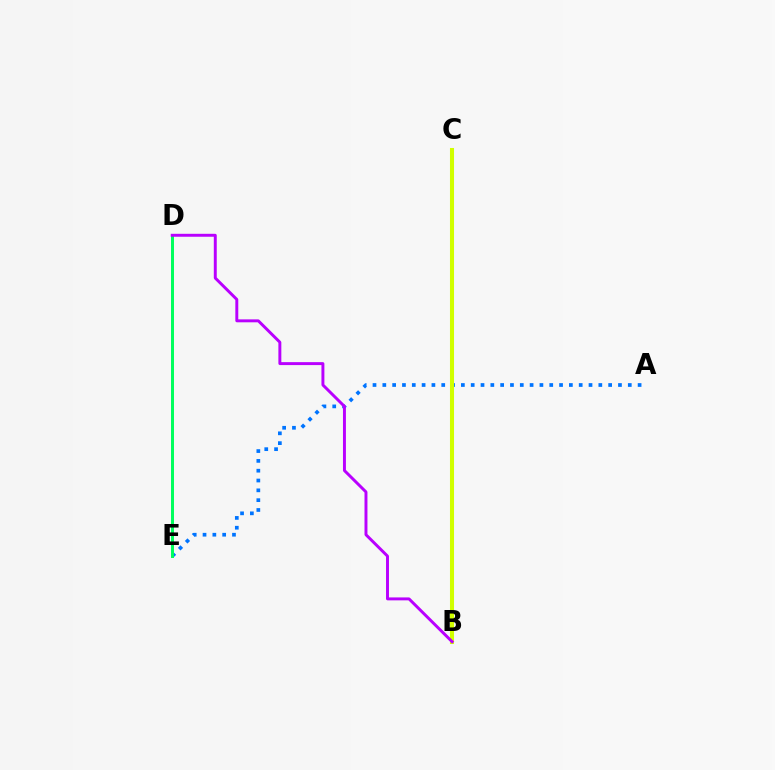{('B', 'C'): [{'color': '#ff0000', 'line_style': 'dashed', 'thickness': 2.07}, {'color': '#d1ff00', 'line_style': 'solid', 'thickness': 2.92}], ('A', 'E'): [{'color': '#0074ff', 'line_style': 'dotted', 'thickness': 2.67}], ('D', 'E'): [{'color': '#00ff5c', 'line_style': 'solid', 'thickness': 2.14}], ('B', 'D'): [{'color': '#b900ff', 'line_style': 'solid', 'thickness': 2.12}]}